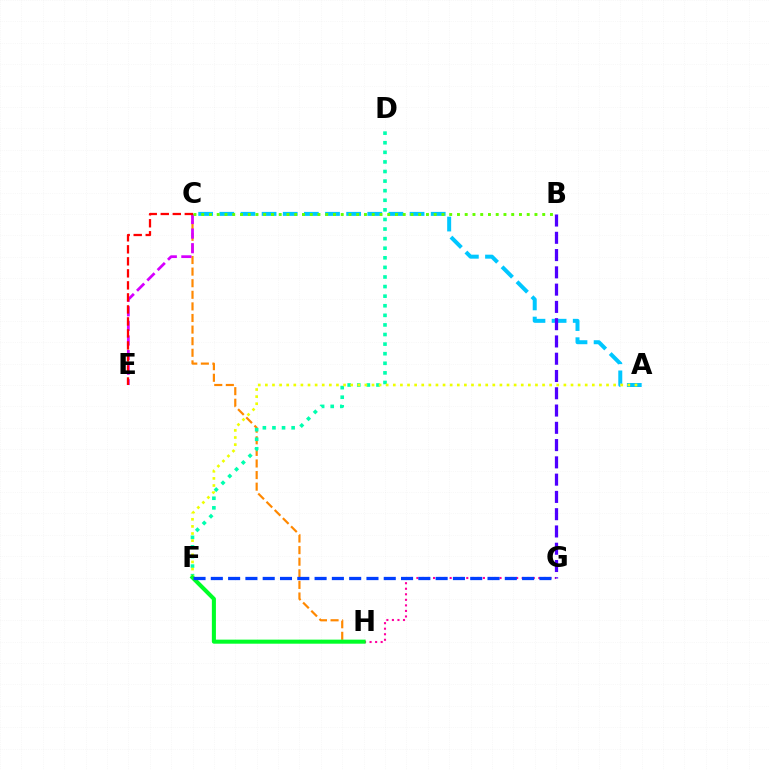{('G', 'H'): [{'color': '#ff00a0', 'line_style': 'dotted', 'thickness': 1.51}], ('A', 'C'): [{'color': '#00c7ff', 'line_style': 'dashed', 'thickness': 2.87}], ('C', 'H'): [{'color': '#ff8800', 'line_style': 'dashed', 'thickness': 1.58}], ('D', 'F'): [{'color': '#00ffaf', 'line_style': 'dotted', 'thickness': 2.61}], ('A', 'F'): [{'color': '#eeff00', 'line_style': 'dotted', 'thickness': 1.93}], ('F', 'H'): [{'color': '#00ff27', 'line_style': 'solid', 'thickness': 2.92}], ('C', 'E'): [{'color': '#d600ff', 'line_style': 'dashed', 'thickness': 1.98}, {'color': '#ff0000', 'line_style': 'dashed', 'thickness': 1.63}], ('B', 'G'): [{'color': '#4f00ff', 'line_style': 'dashed', 'thickness': 2.35}], ('F', 'G'): [{'color': '#003fff', 'line_style': 'dashed', 'thickness': 2.35}], ('B', 'C'): [{'color': '#66ff00', 'line_style': 'dotted', 'thickness': 2.11}]}